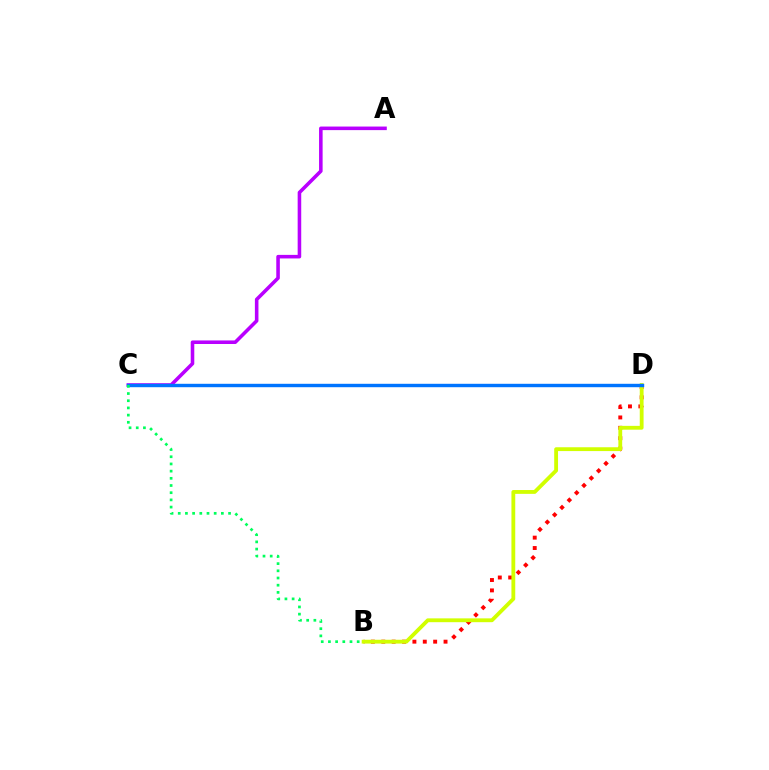{('B', 'D'): [{'color': '#ff0000', 'line_style': 'dotted', 'thickness': 2.82}, {'color': '#d1ff00', 'line_style': 'solid', 'thickness': 2.75}], ('A', 'C'): [{'color': '#b900ff', 'line_style': 'solid', 'thickness': 2.57}], ('C', 'D'): [{'color': '#0074ff', 'line_style': 'solid', 'thickness': 2.46}], ('B', 'C'): [{'color': '#00ff5c', 'line_style': 'dotted', 'thickness': 1.95}]}